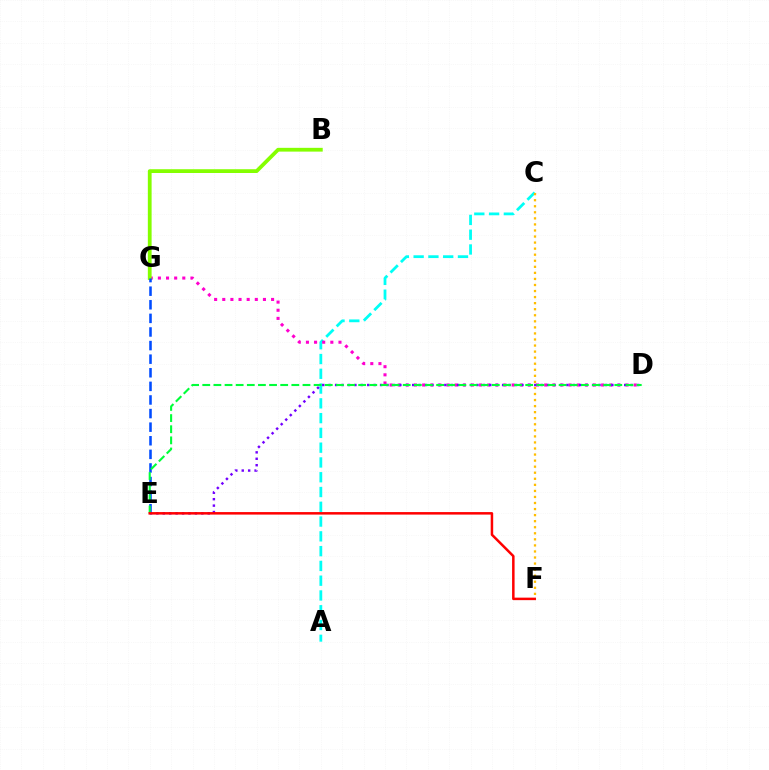{('A', 'C'): [{'color': '#00fff6', 'line_style': 'dashed', 'thickness': 2.01}], ('C', 'F'): [{'color': '#ffbd00', 'line_style': 'dotted', 'thickness': 1.65}], ('D', 'G'): [{'color': '#ff00cf', 'line_style': 'dotted', 'thickness': 2.21}], ('B', 'G'): [{'color': '#84ff00', 'line_style': 'solid', 'thickness': 2.72}], ('E', 'G'): [{'color': '#004bff', 'line_style': 'dashed', 'thickness': 1.85}], ('D', 'E'): [{'color': '#7200ff', 'line_style': 'dotted', 'thickness': 1.75}, {'color': '#00ff39', 'line_style': 'dashed', 'thickness': 1.51}], ('E', 'F'): [{'color': '#ff0000', 'line_style': 'solid', 'thickness': 1.8}]}